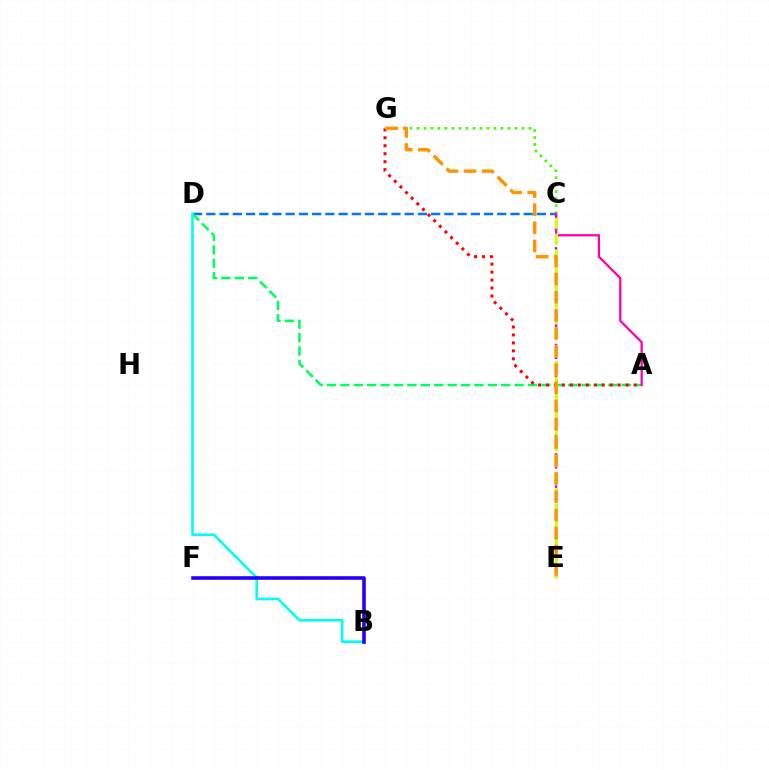{('C', 'E'): [{'color': '#b900ff', 'line_style': 'dotted', 'thickness': 1.75}, {'color': '#d1ff00', 'line_style': 'dashed', 'thickness': 2.16}], ('C', 'D'): [{'color': '#0074ff', 'line_style': 'dashed', 'thickness': 1.8}], ('A', 'D'): [{'color': '#00ff5c', 'line_style': 'dashed', 'thickness': 1.82}], ('C', 'G'): [{'color': '#3dff00', 'line_style': 'dotted', 'thickness': 1.9}], ('A', 'G'): [{'color': '#ff0000', 'line_style': 'dotted', 'thickness': 2.16}], ('A', 'C'): [{'color': '#ff00ac', 'line_style': 'solid', 'thickness': 1.64}], ('B', 'D'): [{'color': '#00fff6', 'line_style': 'solid', 'thickness': 1.89}], ('B', 'F'): [{'color': '#2500ff', 'line_style': 'solid', 'thickness': 2.61}], ('E', 'G'): [{'color': '#ff9400', 'line_style': 'dashed', 'thickness': 2.47}]}